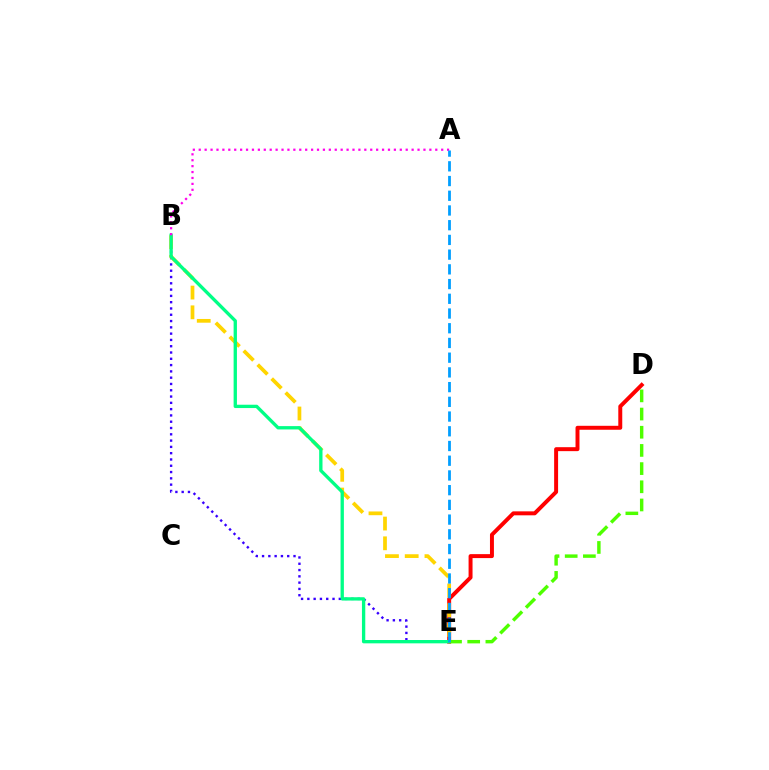{('B', 'E'): [{'color': '#3700ff', 'line_style': 'dotted', 'thickness': 1.71}, {'color': '#ffd500', 'line_style': 'dashed', 'thickness': 2.68}, {'color': '#00ff86', 'line_style': 'solid', 'thickness': 2.4}], ('D', 'E'): [{'color': '#ff0000', 'line_style': 'solid', 'thickness': 2.85}, {'color': '#4fff00', 'line_style': 'dashed', 'thickness': 2.47}], ('A', 'B'): [{'color': '#ff00ed', 'line_style': 'dotted', 'thickness': 1.61}], ('A', 'E'): [{'color': '#009eff', 'line_style': 'dashed', 'thickness': 2.0}]}